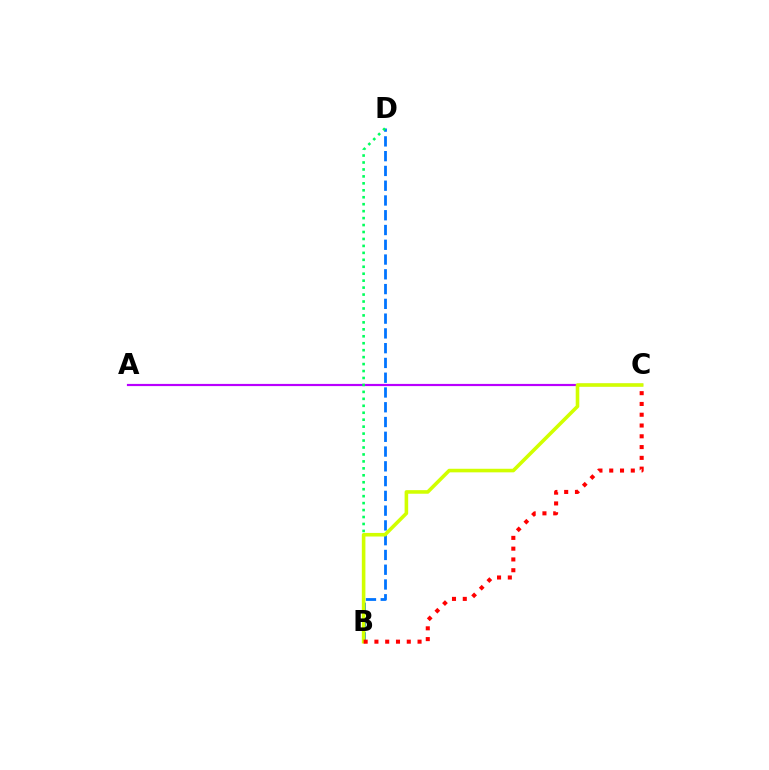{('A', 'C'): [{'color': '#b900ff', 'line_style': 'solid', 'thickness': 1.57}], ('B', 'D'): [{'color': '#0074ff', 'line_style': 'dashed', 'thickness': 2.01}, {'color': '#00ff5c', 'line_style': 'dotted', 'thickness': 1.89}], ('B', 'C'): [{'color': '#d1ff00', 'line_style': 'solid', 'thickness': 2.58}, {'color': '#ff0000', 'line_style': 'dotted', 'thickness': 2.93}]}